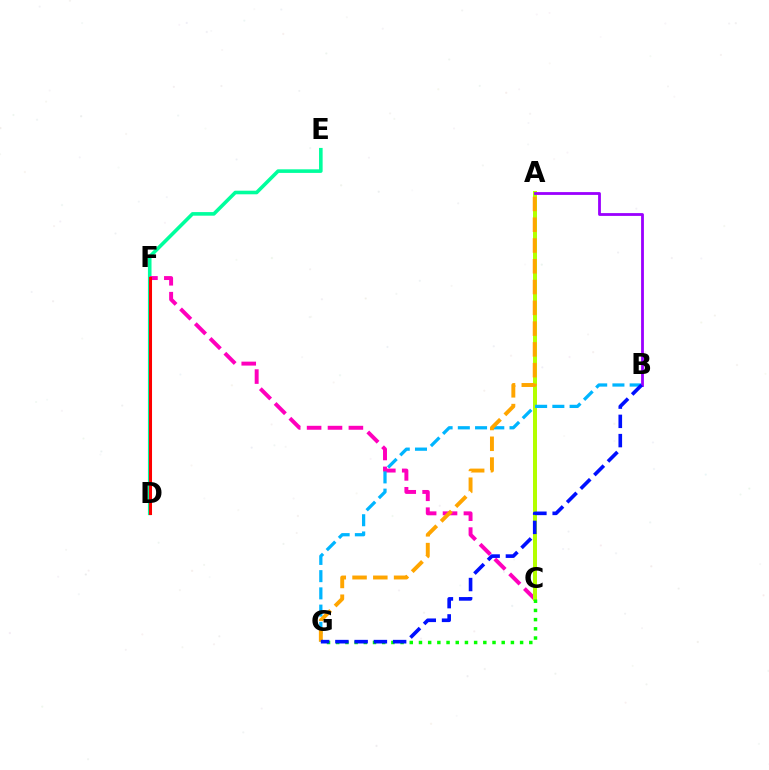{('D', 'E'): [{'color': '#00ff9d', 'line_style': 'solid', 'thickness': 2.59}], ('C', 'F'): [{'color': '#ff00bd', 'line_style': 'dashed', 'thickness': 2.84}], ('A', 'C'): [{'color': '#b3ff00', 'line_style': 'solid', 'thickness': 2.88}], ('B', 'G'): [{'color': '#00b5ff', 'line_style': 'dashed', 'thickness': 2.34}, {'color': '#0010ff', 'line_style': 'dashed', 'thickness': 2.62}], ('A', 'B'): [{'color': '#9b00ff', 'line_style': 'solid', 'thickness': 2.02}], ('C', 'G'): [{'color': '#08ff00', 'line_style': 'dotted', 'thickness': 2.5}], ('D', 'F'): [{'color': '#ff0000', 'line_style': 'solid', 'thickness': 2.19}], ('A', 'G'): [{'color': '#ffa500', 'line_style': 'dashed', 'thickness': 2.82}]}